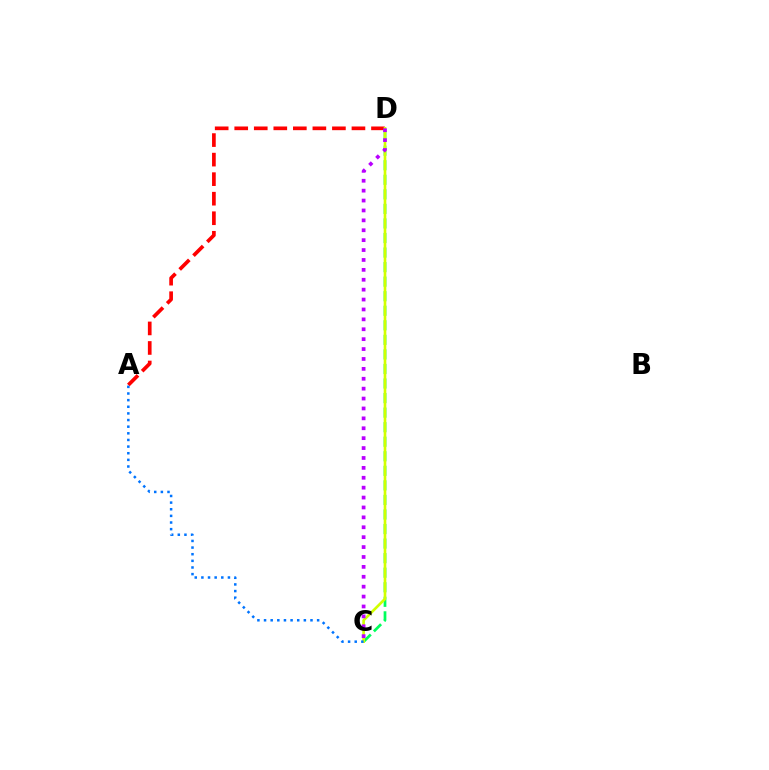{('C', 'D'): [{'color': '#00ff5c', 'line_style': 'dashed', 'thickness': 1.98}, {'color': '#d1ff00', 'line_style': 'solid', 'thickness': 1.91}, {'color': '#b900ff', 'line_style': 'dotted', 'thickness': 2.69}], ('A', 'D'): [{'color': '#ff0000', 'line_style': 'dashed', 'thickness': 2.65}], ('A', 'C'): [{'color': '#0074ff', 'line_style': 'dotted', 'thickness': 1.8}]}